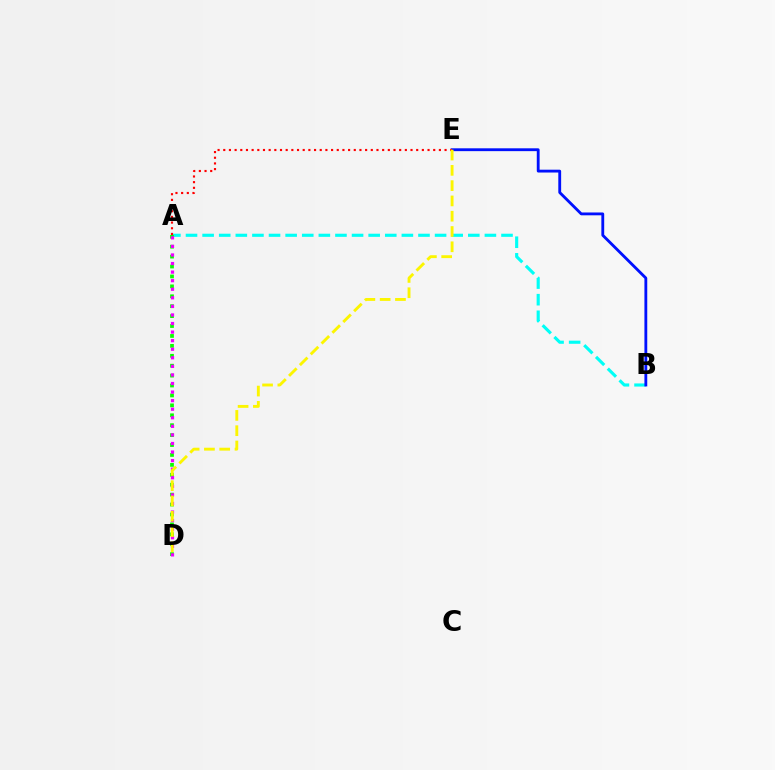{('A', 'B'): [{'color': '#00fff6', 'line_style': 'dashed', 'thickness': 2.26}], ('B', 'E'): [{'color': '#0010ff', 'line_style': 'solid', 'thickness': 2.04}], ('A', 'D'): [{'color': '#08ff00', 'line_style': 'dotted', 'thickness': 2.69}, {'color': '#ee00ff', 'line_style': 'dotted', 'thickness': 2.33}], ('A', 'E'): [{'color': '#ff0000', 'line_style': 'dotted', 'thickness': 1.54}], ('D', 'E'): [{'color': '#fcf500', 'line_style': 'dashed', 'thickness': 2.08}]}